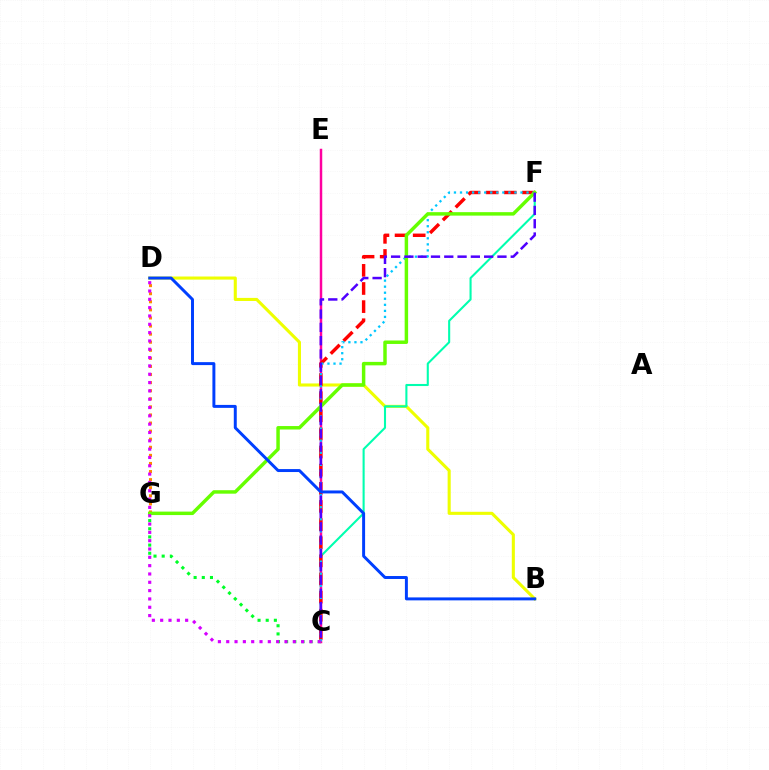{('B', 'D'): [{'color': '#eeff00', 'line_style': 'solid', 'thickness': 2.22}, {'color': '#003fff', 'line_style': 'solid', 'thickness': 2.13}], ('C', 'F'): [{'color': '#00ffaf', 'line_style': 'solid', 'thickness': 1.5}, {'color': '#ff0000', 'line_style': 'dashed', 'thickness': 2.46}, {'color': '#00c7ff', 'line_style': 'dotted', 'thickness': 1.64}, {'color': '#4f00ff', 'line_style': 'dashed', 'thickness': 1.81}], ('C', 'E'): [{'color': '#ff00a0', 'line_style': 'solid', 'thickness': 1.78}], ('D', 'G'): [{'color': '#ff8800', 'line_style': 'dotted', 'thickness': 2.2}], ('C', 'G'): [{'color': '#00ff27', 'line_style': 'dotted', 'thickness': 2.22}], ('F', 'G'): [{'color': '#66ff00', 'line_style': 'solid', 'thickness': 2.49}], ('C', 'D'): [{'color': '#d600ff', 'line_style': 'dotted', 'thickness': 2.26}]}